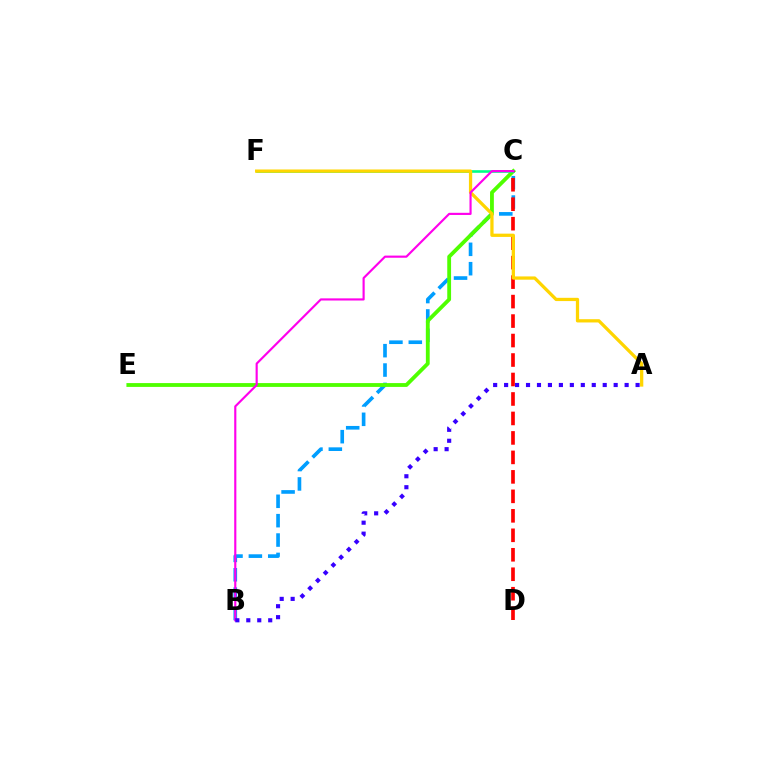{('B', 'C'): [{'color': '#009eff', 'line_style': 'dashed', 'thickness': 2.63}, {'color': '#ff00ed', 'line_style': 'solid', 'thickness': 1.55}], ('C', 'E'): [{'color': '#4fff00', 'line_style': 'solid', 'thickness': 2.75}], ('C', 'F'): [{'color': '#00ff86', 'line_style': 'solid', 'thickness': 1.89}], ('C', 'D'): [{'color': '#ff0000', 'line_style': 'dashed', 'thickness': 2.65}], ('A', 'F'): [{'color': '#ffd500', 'line_style': 'solid', 'thickness': 2.35}], ('A', 'B'): [{'color': '#3700ff', 'line_style': 'dotted', 'thickness': 2.98}]}